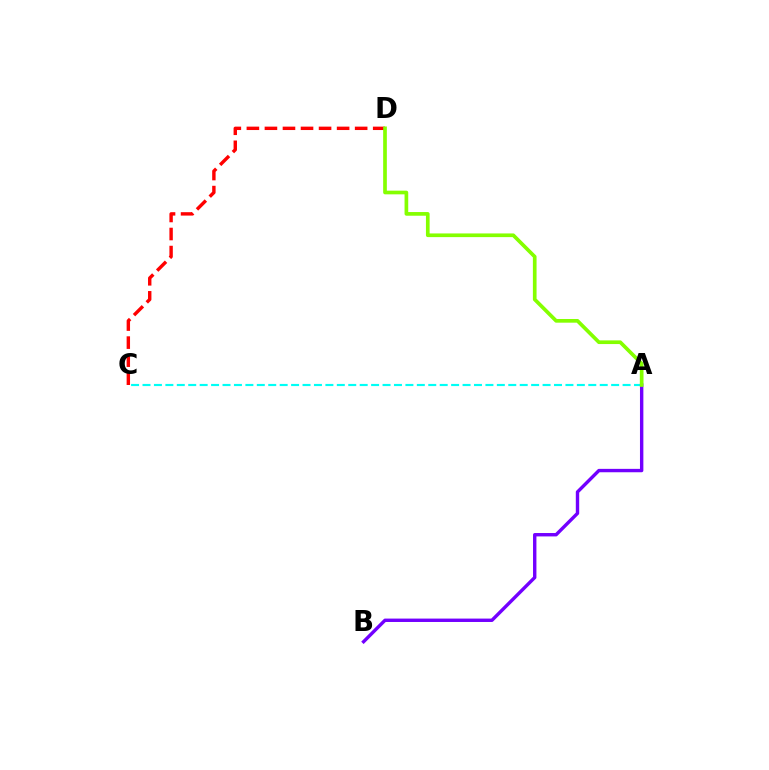{('A', 'C'): [{'color': '#00fff6', 'line_style': 'dashed', 'thickness': 1.55}], ('C', 'D'): [{'color': '#ff0000', 'line_style': 'dashed', 'thickness': 2.45}], ('A', 'B'): [{'color': '#7200ff', 'line_style': 'solid', 'thickness': 2.44}], ('A', 'D'): [{'color': '#84ff00', 'line_style': 'solid', 'thickness': 2.65}]}